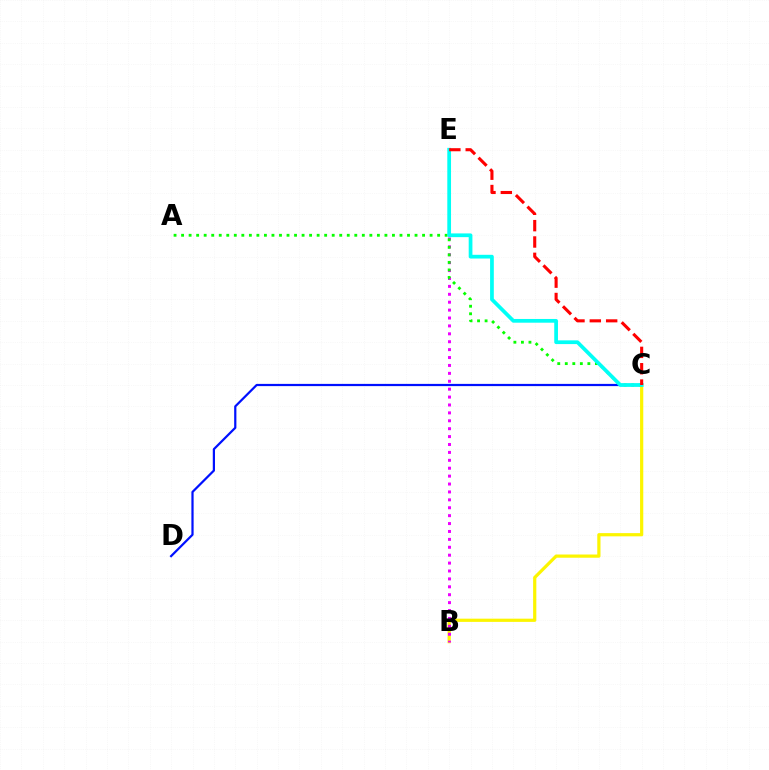{('B', 'C'): [{'color': '#fcf500', 'line_style': 'solid', 'thickness': 2.31}], ('B', 'E'): [{'color': '#ee00ff', 'line_style': 'dotted', 'thickness': 2.15}], ('C', 'D'): [{'color': '#0010ff', 'line_style': 'solid', 'thickness': 1.6}], ('A', 'C'): [{'color': '#08ff00', 'line_style': 'dotted', 'thickness': 2.05}], ('C', 'E'): [{'color': '#00fff6', 'line_style': 'solid', 'thickness': 2.68}, {'color': '#ff0000', 'line_style': 'dashed', 'thickness': 2.22}]}